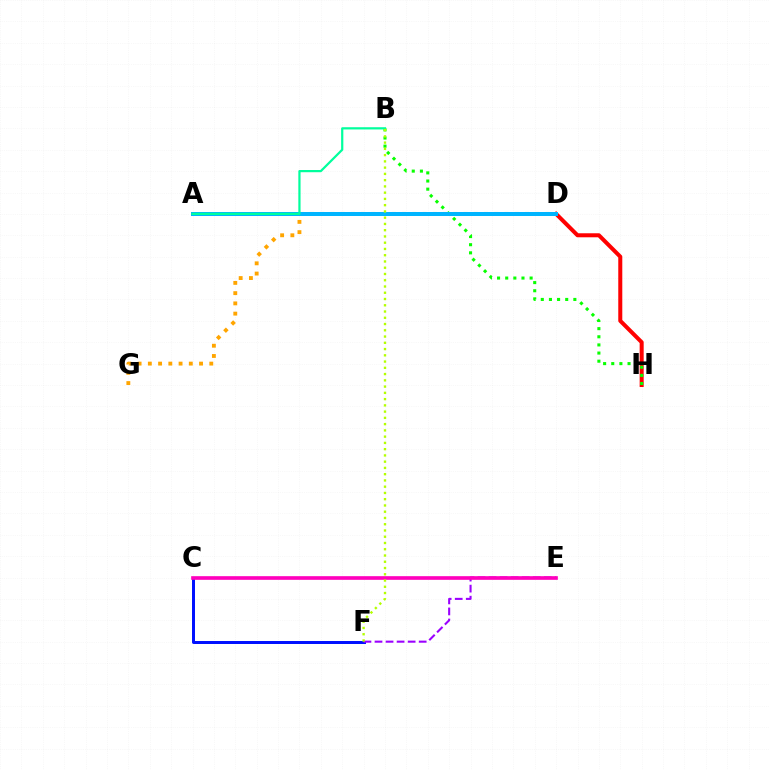{('D', 'G'): [{'color': '#ffa500', 'line_style': 'dotted', 'thickness': 2.78}], ('D', 'H'): [{'color': '#ff0000', 'line_style': 'solid', 'thickness': 2.89}], ('C', 'F'): [{'color': '#0010ff', 'line_style': 'solid', 'thickness': 2.15}], ('E', 'F'): [{'color': '#9b00ff', 'line_style': 'dashed', 'thickness': 1.5}], ('B', 'H'): [{'color': '#08ff00', 'line_style': 'dotted', 'thickness': 2.21}], ('C', 'E'): [{'color': '#ff00bd', 'line_style': 'solid', 'thickness': 2.63}], ('A', 'D'): [{'color': '#00b5ff', 'line_style': 'solid', 'thickness': 2.88}], ('A', 'B'): [{'color': '#00ff9d', 'line_style': 'solid', 'thickness': 1.6}], ('B', 'F'): [{'color': '#b3ff00', 'line_style': 'dotted', 'thickness': 1.7}]}